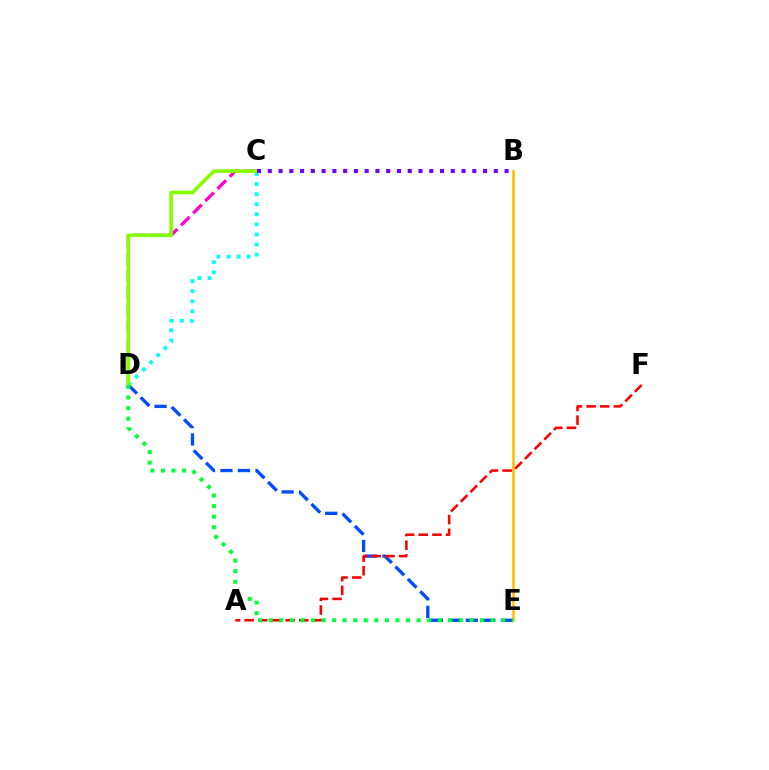{('B', 'E'): [{'color': '#ffbd00', 'line_style': 'solid', 'thickness': 1.85}], ('C', 'D'): [{'color': '#ff00cf', 'line_style': 'dashed', 'thickness': 2.34}, {'color': '#00fff6', 'line_style': 'dotted', 'thickness': 2.74}, {'color': '#84ff00', 'line_style': 'solid', 'thickness': 2.6}], ('D', 'E'): [{'color': '#004bff', 'line_style': 'dashed', 'thickness': 2.38}, {'color': '#00ff39', 'line_style': 'dotted', 'thickness': 2.87}], ('B', 'C'): [{'color': '#7200ff', 'line_style': 'dotted', 'thickness': 2.92}], ('A', 'F'): [{'color': '#ff0000', 'line_style': 'dashed', 'thickness': 1.86}]}